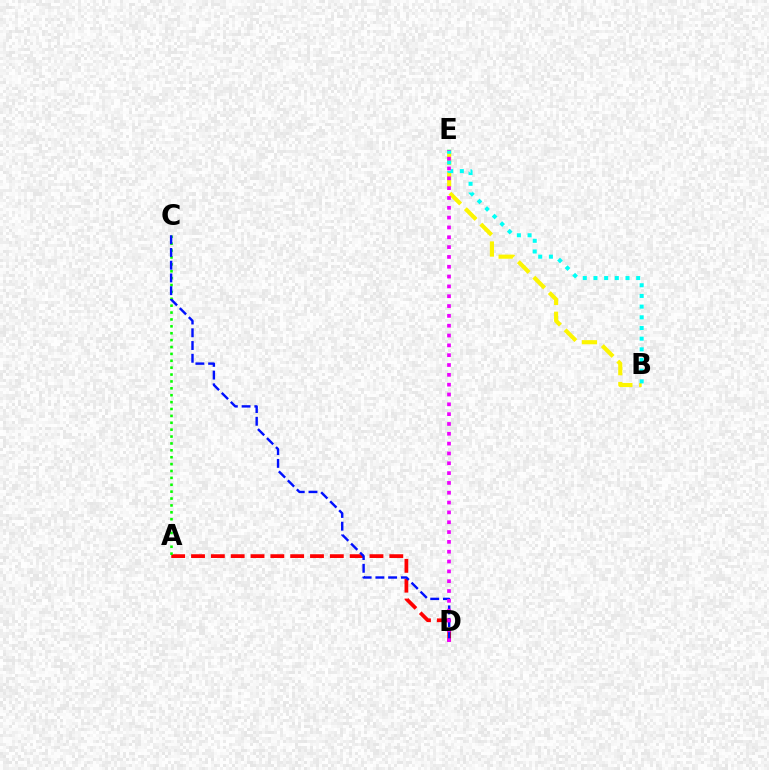{('B', 'E'): [{'color': '#fcf500', 'line_style': 'dashed', 'thickness': 2.97}, {'color': '#00fff6', 'line_style': 'dotted', 'thickness': 2.9}], ('A', 'D'): [{'color': '#ff0000', 'line_style': 'dashed', 'thickness': 2.69}], ('A', 'C'): [{'color': '#08ff00', 'line_style': 'dotted', 'thickness': 1.87}], ('C', 'D'): [{'color': '#0010ff', 'line_style': 'dashed', 'thickness': 1.73}], ('D', 'E'): [{'color': '#ee00ff', 'line_style': 'dotted', 'thickness': 2.67}]}